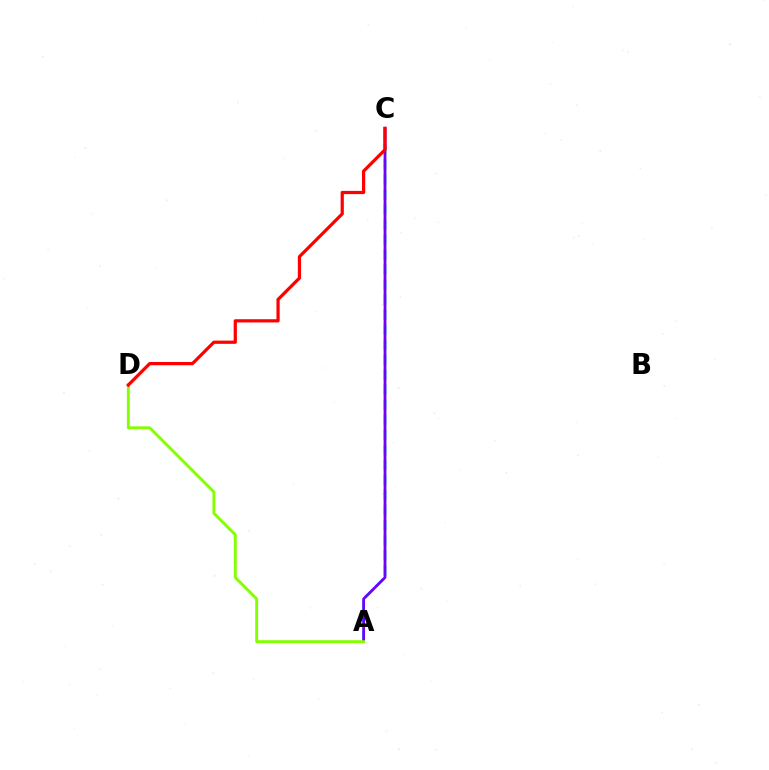{('A', 'C'): [{'color': '#00fff6', 'line_style': 'dashed', 'thickness': 2.04}, {'color': '#7200ff', 'line_style': 'solid', 'thickness': 1.99}], ('A', 'D'): [{'color': '#84ff00', 'line_style': 'solid', 'thickness': 2.09}], ('C', 'D'): [{'color': '#ff0000', 'line_style': 'solid', 'thickness': 2.32}]}